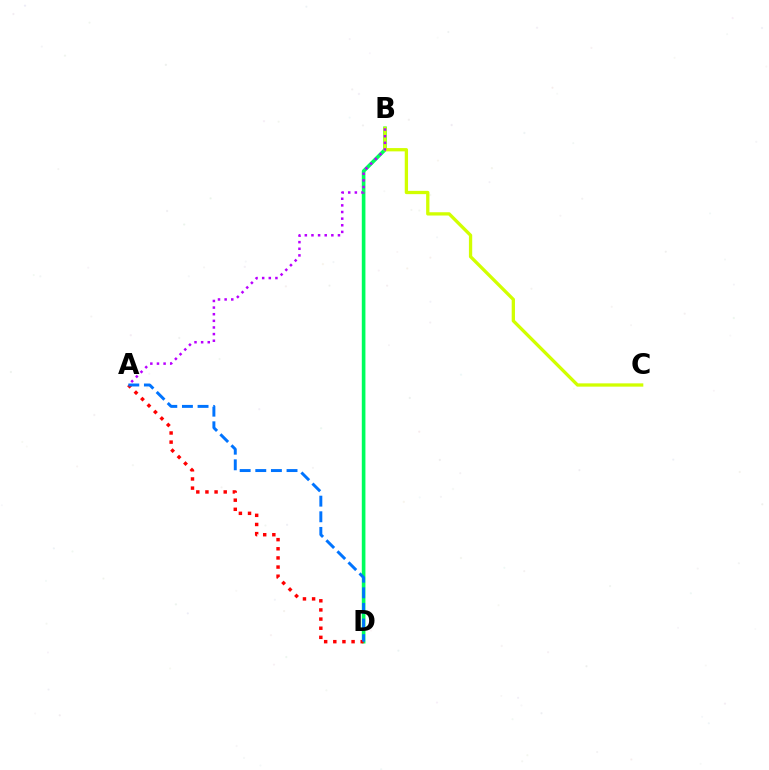{('B', 'D'): [{'color': '#00ff5c', 'line_style': 'solid', 'thickness': 2.61}], ('B', 'C'): [{'color': '#d1ff00', 'line_style': 'solid', 'thickness': 2.37}], ('A', 'B'): [{'color': '#b900ff', 'line_style': 'dotted', 'thickness': 1.8}], ('A', 'D'): [{'color': '#ff0000', 'line_style': 'dotted', 'thickness': 2.48}, {'color': '#0074ff', 'line_style': 'dashed', 'thickness': 2.12}]}